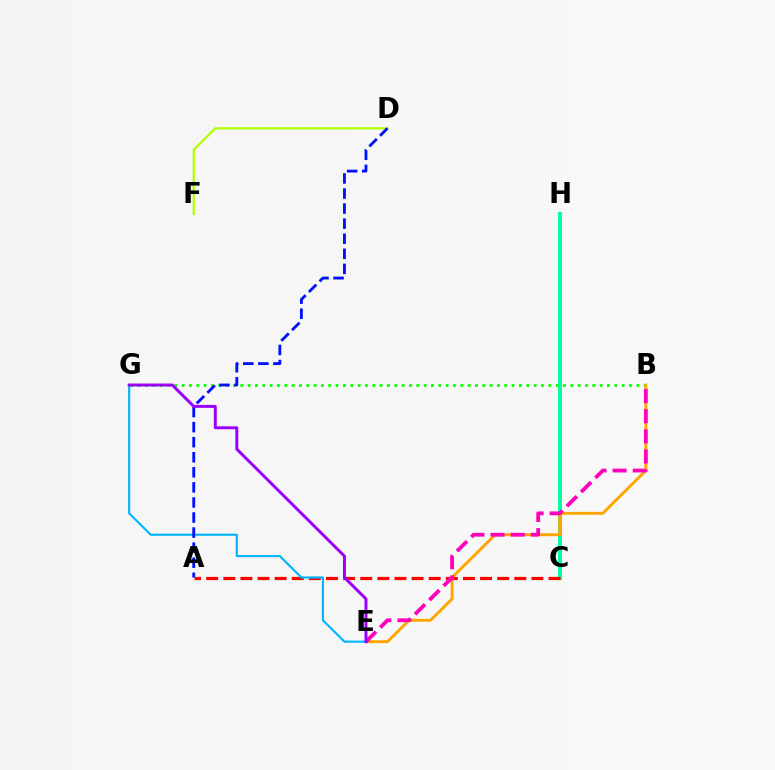{('C', 'H'): [{'color': '#00ff9d', 'line_style': 'solid', 'thickness': 2.82}], ('A', 'C'): [{'color': '#ff0000', 'line_style': 'dashed', 'thickness': 2.33}], ('B', 'G'): [{'color': '#08ff00', 'line_style': 'dotted', 'thickness': 1.99}], ('B', 'E'): [{'color': '#ffa500', 'line_style': 'solid', 'thickness': 2.1}, {'color': '#ff00bd', 'line_style': 'dashed', 'thickness': 2.74}], ('E', 'G'): [{'color': '#00b5ff', 'line_style': 'solid', 'thickness': 1.53}, {'color': '#9b00ff', 'line_style': 'solid', 'thickness': 2.12}], ('D', 'F'): [{'color': '#b3ff00', 'line_style': 'solid', 'thickness': 1.62}], ('A', 'D'): [{'color': '#0010ff', 'line_style': 'dashed', 'thickness': 2.05}]}